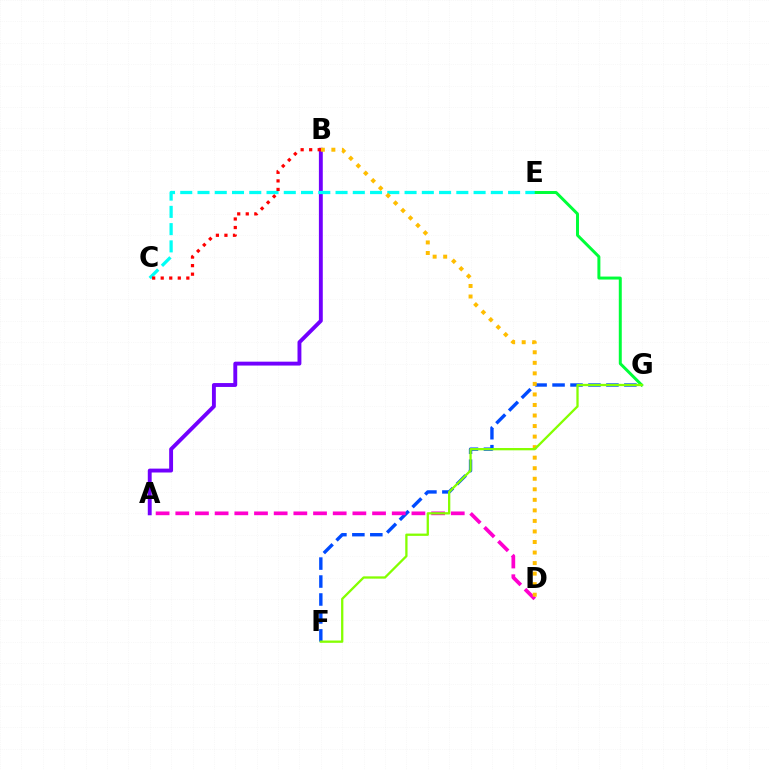{('E', 'G'): [{'color': '#00ff39', 'line_style': 'solid', 'thickness': 2.14}], ('A', 'B'): [{'color': '#7200ff', 'line_style': 'solid', 'thickness': 2.8}], ('C', 'E'): [{'color': '#00fff6', 'line_style': 'dashed', 'thickness': 2.34}], ('F', 'G'): [{'color': '#004bff', 'line_style': 'dashed', 'thickness': 2.44}, {'color': '#84ff00', 'line_style': 'solid', 'thickness': 1.65}], ('A', 'D'): [{'color': '#ff00cf', 'line_style': 'dashed', 'thickness': 2.67}], ('B', 'D'): [{'color': '#ffbd00', 'line_style': 'dotted', 'thickness': 2.86}], ('B', 'C'): [{'color': '#ff0000', 'line_style': 'dotted', 'thickness': 2.32}]}